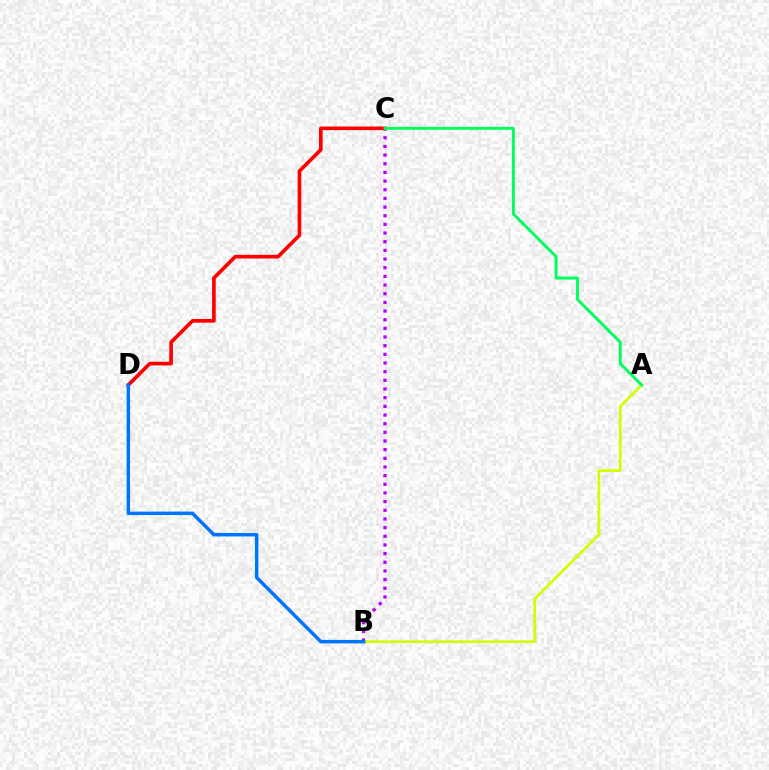{('B', 'C'): [{'color': '#b900ff', 'line_style': 'dotted', 'thickness': 2.35}], ('C', 'D'): [{'color': '#ff0000', 'line_style': 'solid', 'thickness': 2.63}], ('A', 'B'): [{'color': '#d1ff00', 'line_style': 'solid', 'thickness': 1.95}], ('B', 'D'): [{'color': '#0074ff', 'line_style': 'solid', 'thickness': 2.48}], ('A', 'C'): [{'color': '#00ff5c', 'line_style': 'solid', 'thickness': 2.1}]}